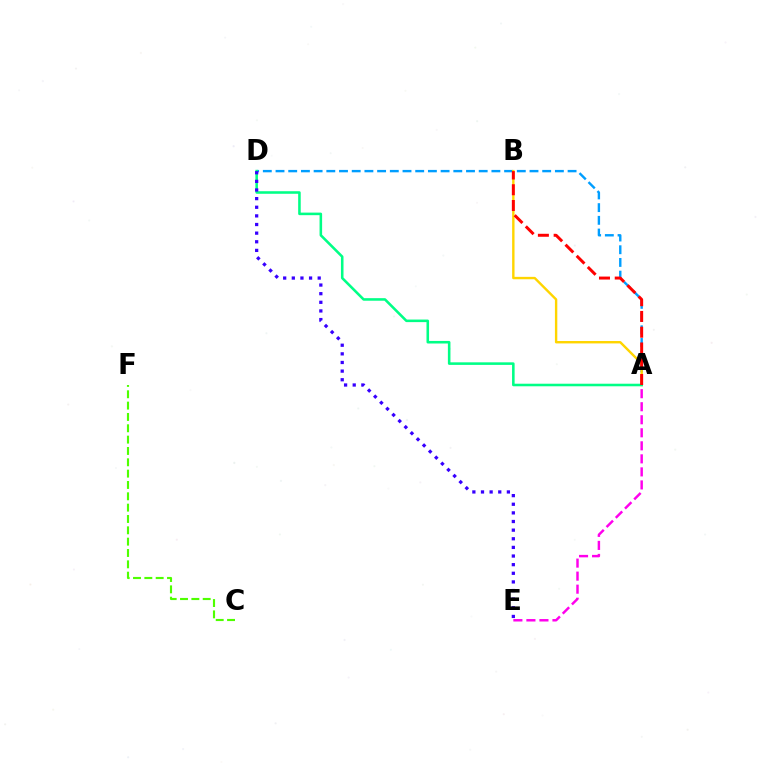{('A', 'E'): [{'color': '#ff00ed', 'line_style': 'dashed', 'thickness': 1.77}], ('C', 'F'): [{'color': '#4fff00', 'line_style': 'dashed', 'thickness': 1.54}], ('A', 'D'): [{'color': '#009eff', 'line_style': 'dashed', 'thickness': 1.73}, {'color': '#00ff86', 'line_style': 'solid', 'thickness': 1.85}], ('A', 'B'): [{'color': '#ffd500', 'line_style': 'solid', 'thickness': 1.73}, {'color': '#ff0000', 'line_style': 'dashed', 'thickness': 2.14}], ('D', 'E'): [{'color': '#3700ff', 'line_style': 'dotted', 'thickness': 2.34}]}